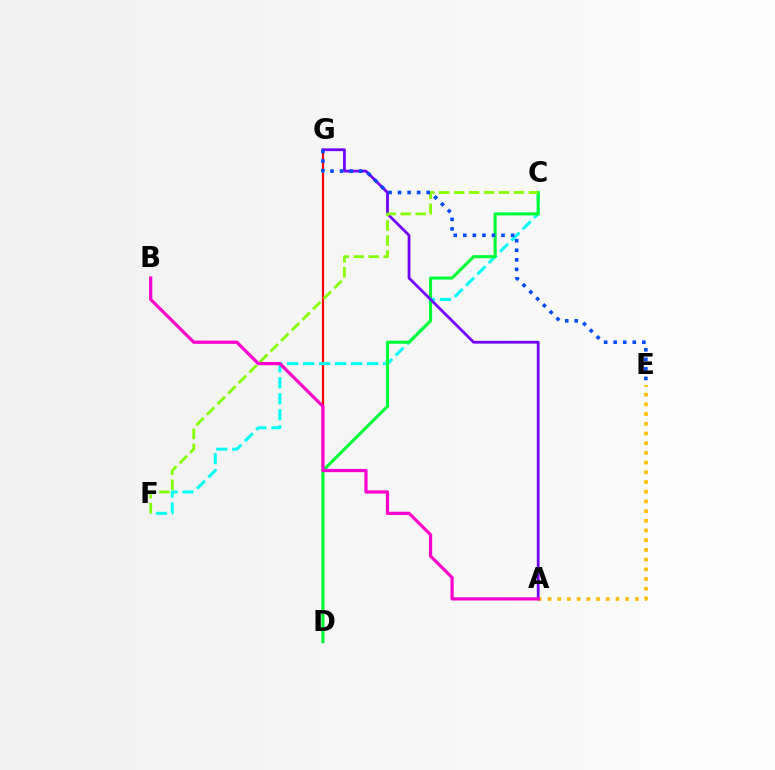{('D', 'G'): [{'color': '#ff0000', 'line_style': 'solid', 'thickness': 1.57}], ('C', 'F'): [{'color': '#00fff6', 'line_style': 'dashed', 'thickness': 2.17}, {'color': '#84ff00', 'line_style': 'dashed', 'thickness': 2.03}], ('C', 'D'): [{'color': '#00ff39', 'line_style': 'solid', 'thickness': 2.22}], ('A', 'E'): [{'color': '#ffbd00', 'line_style': 'dotted', 'thickness': 2.64}], ('A', 'G'): [{'color': '#7200ff', 'line_style': 'solid', 'thickness': 2.0}], ('E', 'G'): [{'color': '#004bff', 'line_style': 'dotted', 'thickness': 2.59}], ('A', 'B'): [{'color': '#ff00cf', 'line_style': 'solid', 'thickness': 2.32}]}